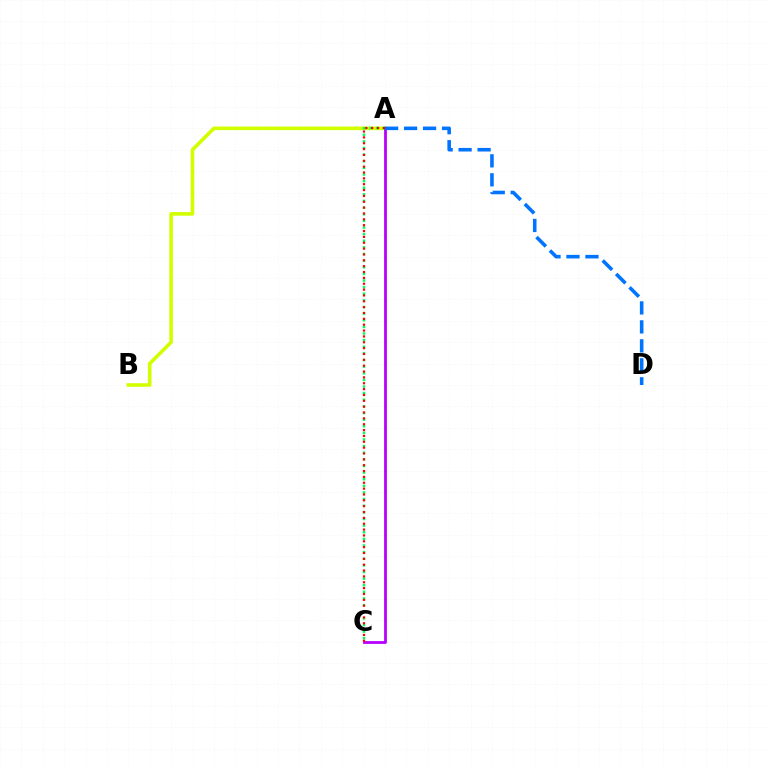{('A', 'B'): [{'color': '#d1ff00', 'line_style': 'solid', 'thickness': 2.6}], ('A', 'C'): [{'color': '#00ff5c', 'line_style': 'dotted', 'thickness': 1.8}, {'color': '#b900ff', 'line_style': 'solid', 'thickness': 2.0}, {'color': '#ff0000', 'line_style': 'dotted', 'thickness': 1.59}], ('A', 'D'): [{'color': '#0074ff', 'line_style': 'dashed', 'thickness': 2.58}]}